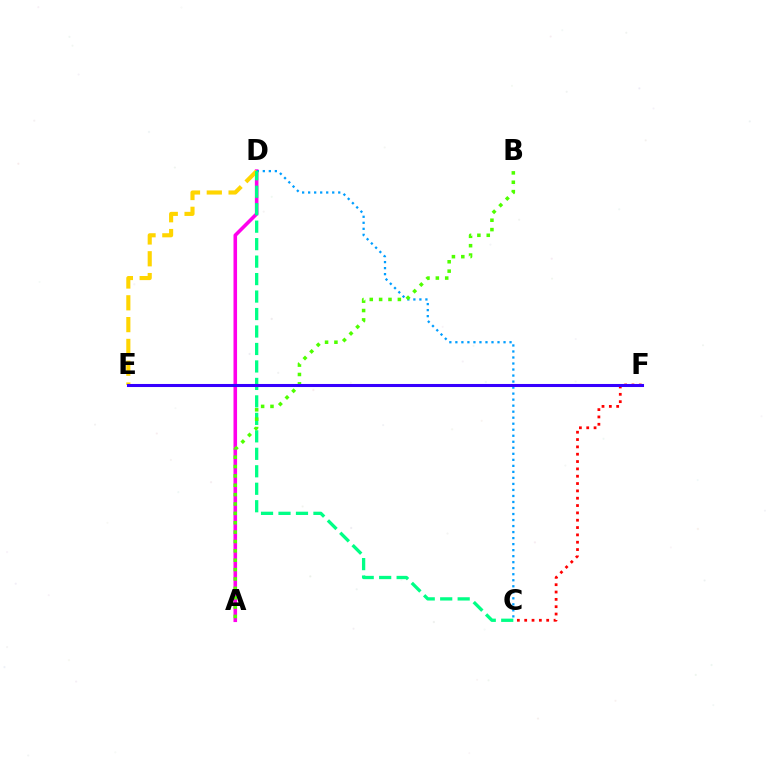{('A', 'D'): [{'color': '#ff00ed', 'line_style': 'solid', 'thickness': 2.57}], ('C', 'D'): [{'color': '#009eff', 'line_style': 'dotted', 'thickness': 1.64}, {'color': '#00ff86', 'line_style': 'dashed', 'thickness': 2.37}], ('D', 'E'): [{'color': '#ffd500', 'line_style': 'dashed', 'thickness': 2.96}], ('A', 'B'): [{'color': '#4fff00', 'line_style': 'dotted', 'thickness': 2.55}], ('C', 'F'): [{'color': '#ff0000', 'line_style': 'dotted', 'thickness': 1.99}], ('E', 'F'): [{'color': '#3700ff', 'line_style': 'solid', 'thickness': 2.2}]}